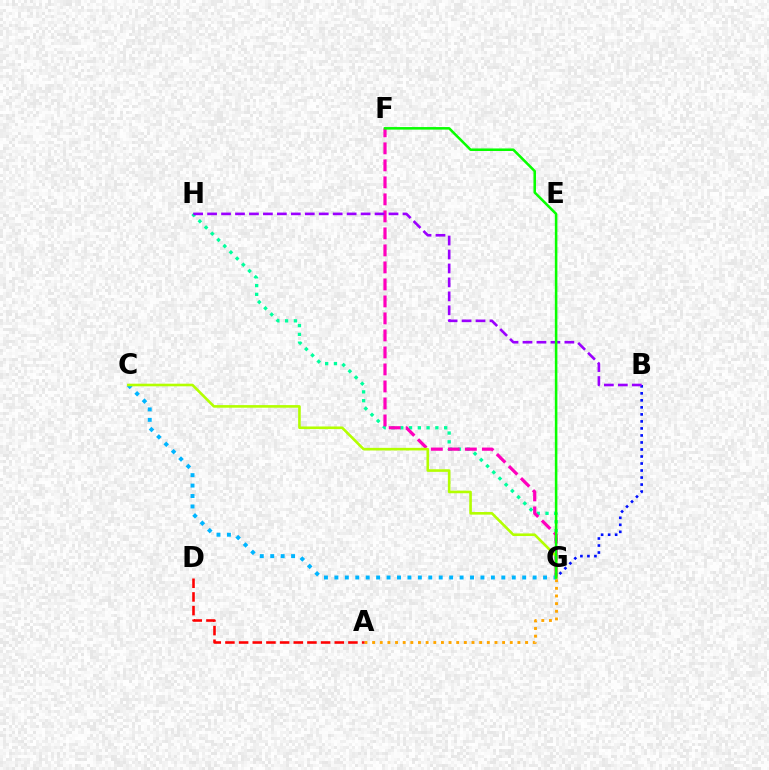{('A', 'G'): [{'color': '#ffa500', 'line_style': 'dotted', 'thickness': 2.08}], ('B', 'G'): [{'color': '#0010ff', 'line_style': 'dotted', 'thickness': 1.91}], ('G', 'H'): [{'color': '#00ff9d', 'line_style': 'dotted', 'thickness': 2.39}], ('A', 'D'): [{'color': '#ff0000', 'line_style': 'dashed', 'thickness': 1.86}], ('F', 'G'): [{'color': '#ff00bd', 'line_style': 'dashed', 'thickness': 2.31}, {'color': '#08ff00', 'line_style': 'solid', 'thickness': 1.84}], ('C', 'G'): [{'color': '#00b5ff', 'line_style': 'dotted', 'thickness': 2.83}, {'color': '#b3ff00', 'line_style': 'solid', 'thickness': 1.88}], ('B', 'H'): [{'color': '#9b00ff', 'line_style': 'dashed', 'thickness': 1.9}]}